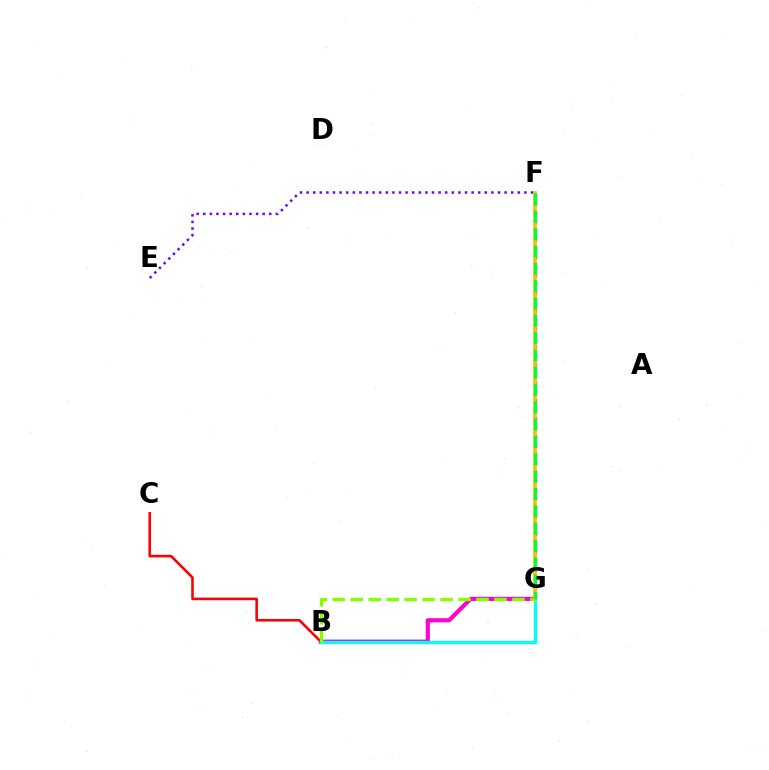{('F', 'G'): [{'color': '#004bff', 'line_style': 'dotted', 'thickness': 2.43}, {'color': '#ffbd00', 'line_style': 'solid', 'thickness': 2.69}, {'color': '#00ff39', 'line_style': 'dashed', 'thickness': 2.35}], ('B', 'G'): [{'color': '#ff00cf', 'line_style': 'solid', 'thickness': 2.99}, {'color': '#00fff6', 'line_style': 'solid', 'thickness': 2.37}, {'color': '#84ff00', 'line_style': 'dashed', 'thickness': 2.44}], ('B', 'C'): [{'color': '#ff0000', 'line_style': 'solid', 'thickness': 1.87}], ('E', 'F'): [{'color': '#7200ff', 'line_style': 'dotted', 'thickness': 1.79}]}